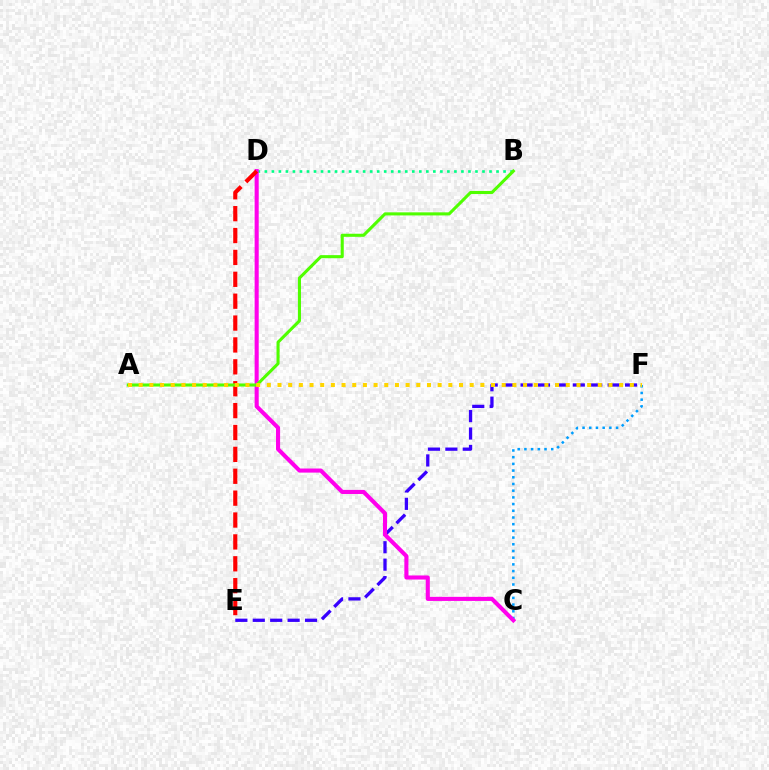{('B', 'D'): [{'color': '#00ff86', 'line_style': 'dotted', 'thickness': 1.91}], ('C', 'F'): [{'color': '#009eff', 'line_style': 'dotted', 'thickness': 1.82}], ('E', 'F'): [{'color': '#3700ff', 'line_style': 'dashed', 'thickness': 2.37}], ('C', 'D'): [{'color': '#ff00ed', 'line_style': 'solid', 'thickness': 2.94}], ('D', 'E'): [{'color': '#ff0000', 'line_style': 'dashed', 'thickness': 2.97}], ('A', 'B'): [{'color': '#4fff00', 'line_style': 'solid', 'thickness': 2.22}], ('A', 'F'): [{'color': '#ffd500', 'line_style': 'dotted', 'thickness': 2.9}]}